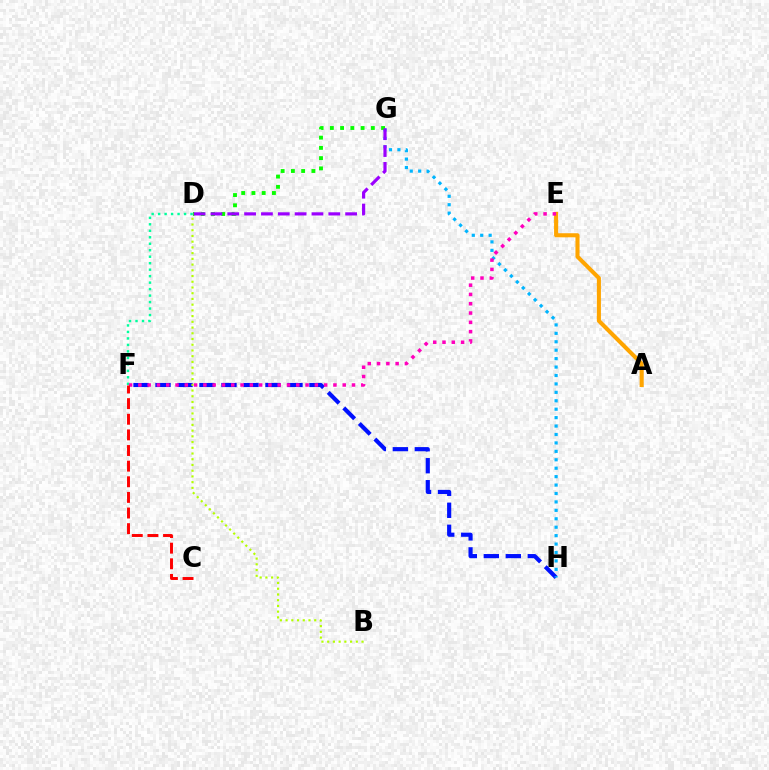{('F', 'H'): [{'color': '#0010ff', 'line_style': 'dashed', 'thickness': 2.99}], ('G', 'H'): [{'color': '#00b5ff', 'line_style': 'dotted', 'thickness': 2.29}], ('D', 'G'): [{'color': '#08ff00', 'line_style': 'dotted', 'thickness': 2.78}, {'color': '#9b00ff', 'line_style': 'dashed', 'thickness': 2.29}], ('A', 'E'): [{'color': '#ffa500', 'line_style': 'solid', 'thickness': 2.94}], ('B', 'D'): [{'color': '#b3ff00', 'line_style': 'dotted', 'thickness': 1.56}], ('D', 'F'): [{'color': '#00ff9d', 'line_style': 'dotted', 'thickness': 1.76}], ('E', 'F'): [{'color': '#ff00bd', 'line_style': 'dotted', 'thickness': 2.52}], ('C', 'F'): [{'color': '#ff0000', 'line_style': 'dashed', 'thickness': 2.12}]}